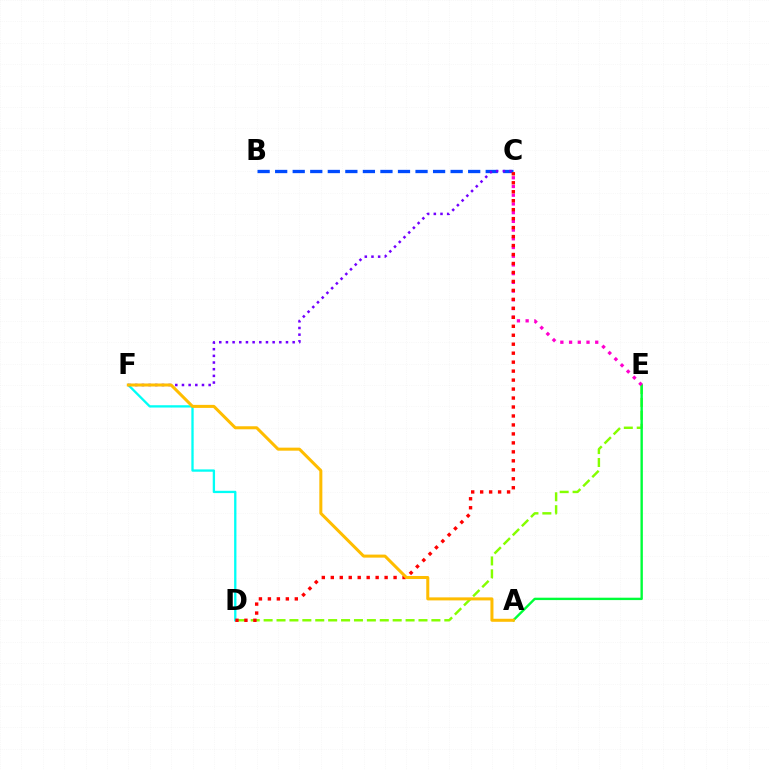{('D', 'E'): [{'color': '#84ff00', 'line_style': 'dashed', 'thickness': 1.75}], ('D', 'F'): [{'color': '#00fff6', 'line_style': 'solid', 'thickness': 1.67}], ('A', 'E'): [{'color': '#00ff39', 'line_style': 'solid', 'thickness': 1.72}], ('C', 'E'): [{'color': '#ff00cf', 'line_style': 'dotted', 'thickness': 2.37}], ('B', 'C'): [{'color': '#004bff', 'line_style': 'dashed', 'thickness': 2.38}], ('C', 'D'): [{'color': '#ff0000', 'line_style': 'dotted', 'thickness': 2.44}], ('C', 'F'): [{'color': '#7200ff', 'line_style': 'dotted', 'thickness': 1.81}], ('A', 'F'): [{'color': '#ffbd00', 'line_style': 'solid', 'thickness': 2.18}]}